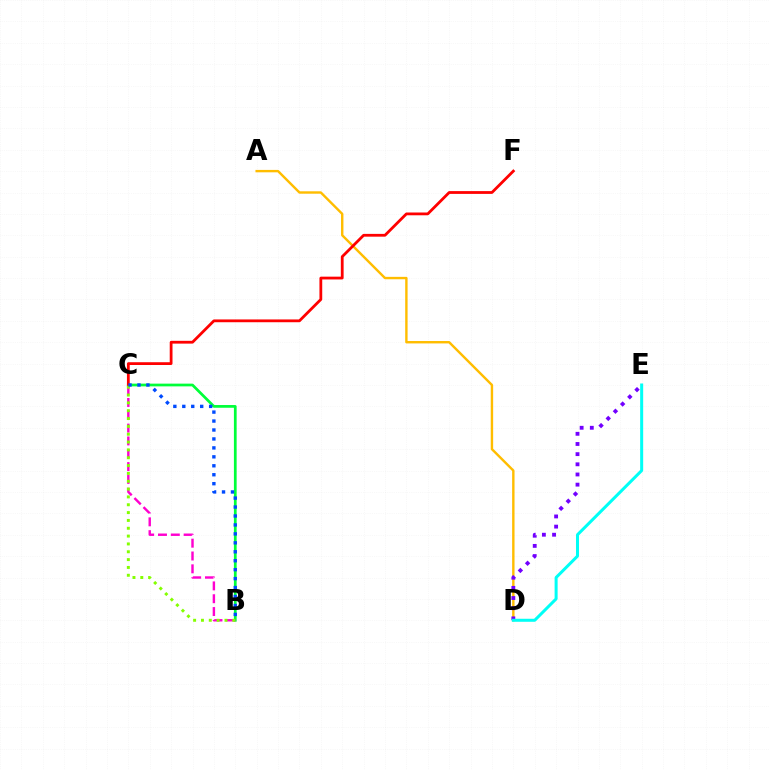{('B', 'C'): [{'color': '#00ff39', 'line_style': 'solid', 'thickness': 1.97}, {'color': '#ff00cf', 'line_style': 'dashed', 'thickness': 1.74}, {'color': '#84ff00', 'line_style': 'dotted', 'thickness': 2.13}, {'color': '#004bff', 'line_style': 'dotted', 'thickness': 2.43}], ('A', 'D'): [{'color': '#ffbd00', 'line_style': 'solid', 'thickness': 1.73}], ('C', 'F'): [{'color': '#ff0000', 'line_style': 'solid', 'thickness': 2.01}], ('D', 'E'): [{'color': '#7200ff', 'line_style': 'dotted', 'thickness': 2.76}, {'color': '#00fff6', 'line_style': 'solid', 'thickness': 2.17}]}